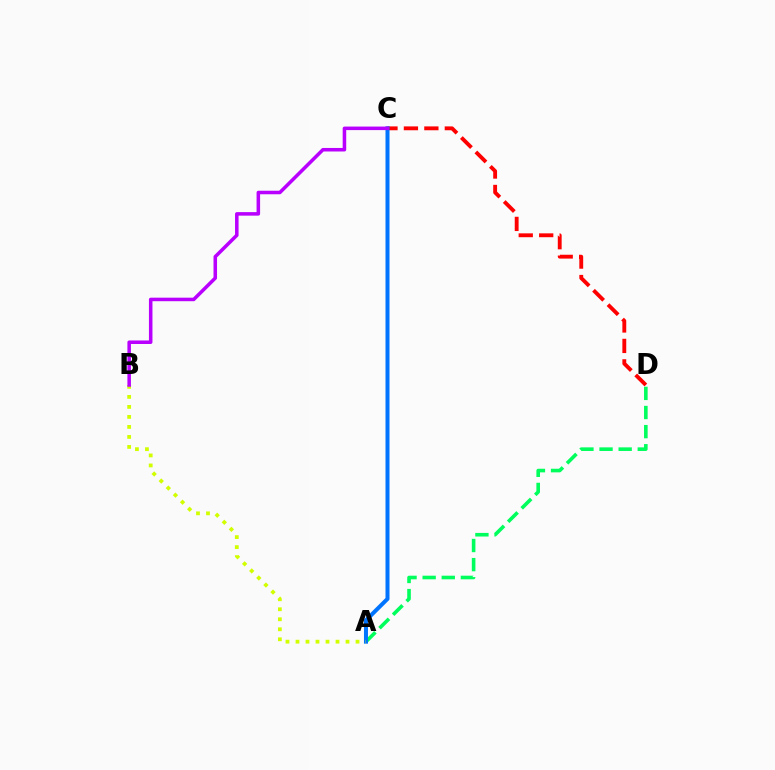{('A', 'D'): [{'color': '#00ff5c', 'line_style': 'dashed', 'thickness': 2.6}], ('C', 'D'): [{'color': '#ff0000', 'line_style': 'dashed', 'thickness': 2.78}], ('A', 'C'): [{'color': '#0074ff', 'line_style': 'solid', 'thickness': 2.89}], ('A', 'B'): [{'color': '#d1ff00', 'line_style': 'dotted', 'thickness': 2.72}], ('B', 'C'): [{'color': '#b900ff', 'line_style': 'solid', 'thickness': 2.54}]}